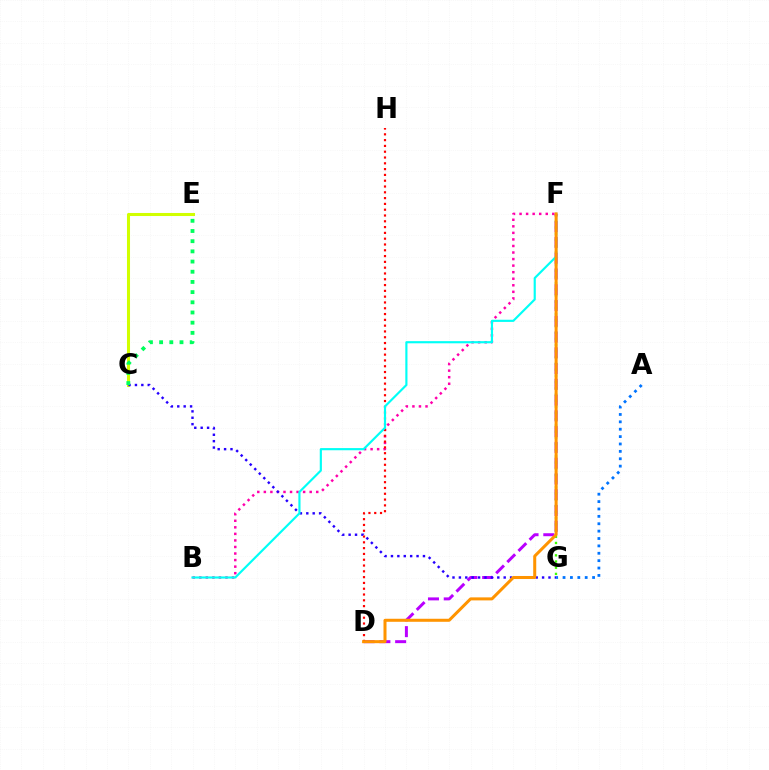{('D', 'F'): [{'color': '#b900ff', 'line_style': 'dashed', 'thickness': 2.14}, {'color': '#ff9400', 'line_style': 'solid', 'thickness': 2.18}], ('B', 'F'): [{'color': '#ff00ac', 'line_style': 'dotted', 'thickness': 1.78}, {'color': '#00fff6', 'line_style': 'solid', 'thickness': 1.55}], ('F', 'G'): [{'color': '#3dff00', 'line_style': 'dotted', 'thickness': 1.68}], ('D', 'H'): [{'color': '#ff0000', 'line_style': 'dotted', 'thickness': 1.58}], ('C', 'E'): [{'color': '#d1ff00', 'line_style': 'solid', 'thickness': 2.19}, {'color': '#00ff5c', 'line_style': 'dotted', 'thickness': 2.77}], ('C', 'G'): [{'color': '#2500ff', 'line_style': 'dotted', 'thickness': 1.74}], ('A', 'G'): [{'color': '#0074ff', 'line_style': 'dotted', 'thickness': 2.01}]}